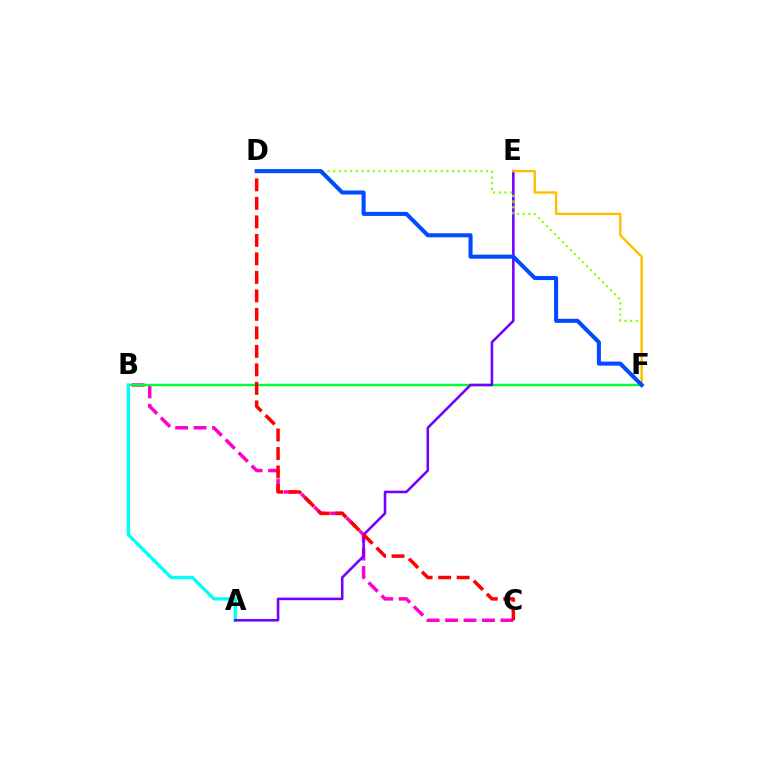{('B', 'C'): [{'color': '#ff00cf', 'line_style': 'dashed', 'thickness': 2.51}], ('B', 'F'): [{'color': '#00ff39', 'line_style': 'solid', 'thickness': 1.76}], ('A', 'B'): [{'color': '#00fff6', 'line_style': 'solid', 'thickness': 2.39}], ('A', 'E'): [{'color': '#7200ff', 'line_style': 'solid', 'thickness': 1.85}], ('C', 'D'): [{'color': '#ff0000', 'line_style': 'dashed', 'thickness': 2.51}], ('D', 'F'): [{'color': '#84ff00', 'line_style': 'dotted', 'thickness': 1.54}, {'color': '#004bff', 'line_style': 'solid', 'thickness': 2.93}], ('E', 'F'): [{'color': '#ffbd00', 'line_style': 'solid', 'thickness': 1.71}]}